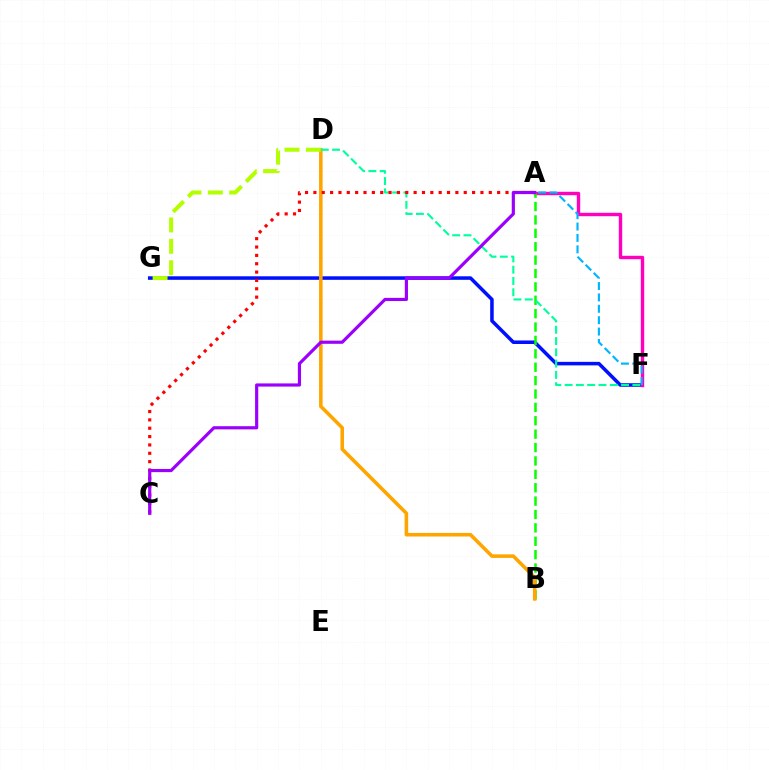{('F', 'G'): [{'color': '#0010ff', 'line_style': 'solid', 'thickness': 2.54}], ('A', 'F'): [{'color': '#ff00bd', 'line_style': 'solid', 'thickness': 2.45}, {'color': '#00b5ff', 'line_style': 'dashed', 'thickness': 1.55}], ('A', 'B'): [{'color': '#08ff00', 'line_style': 'dashed', 'thickness': 1.82}], ('B', 'D'): [{'color': '#ffa500', 'line_style': 'solid', 'thickness': 2.56}], ('D', 'G'): [{'color': '#b3ff00', 'line_style': 'dashed', 'thickness': 2.9}], ('D', 'F'): [{'color': '#00ff9d', 'line_style': 'dashed', 'thickness': 1.53}], ('A', 'C'): [{'color': '#ff0000', 'line_style': 'dotted', 'thickness': 2.27}, {'color': '#9b00ff', 'line_style': 'solid', 'thickness': 2.28}]}